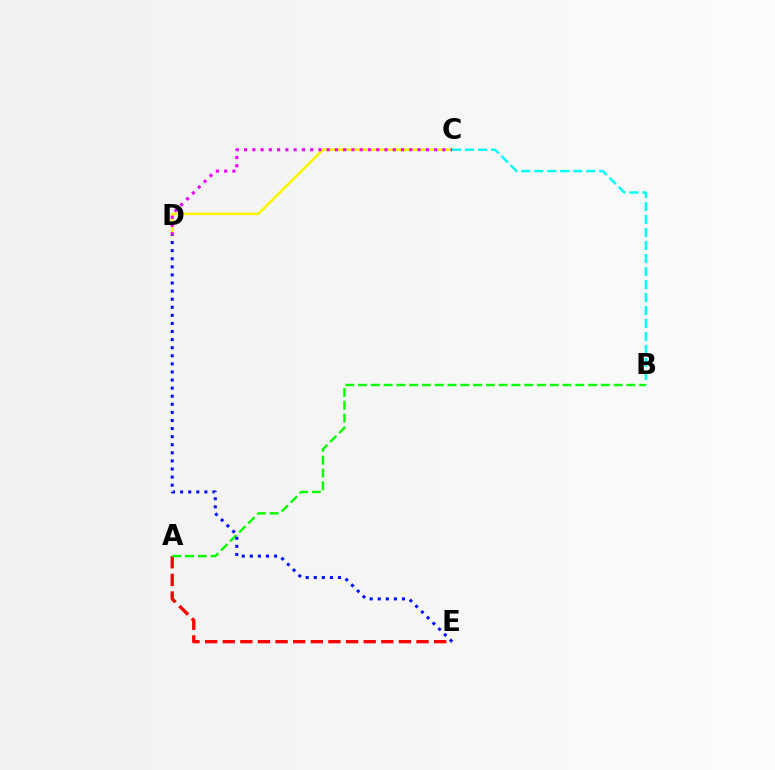{('A', 'E'): [{'color': '#ff0000', 'line_style': 'dashed', 'thickness': 2.39}], ('C', 'D'): [{'color': '#fcf500', 'line_style': 'solid', 'thickness': 1.89}, {'color': '#ee00ff', 'line_style': 'dotted', 'thickness': 2.24}], ('B', 'C'): [{'color': '#00fff6', 'line_style': 'dashed', 'thickness': 1.77}], ('A', 'B'): [{'color': '#08ff00', 'line_style': 'dashed', 'thickness': 1.74}], ('D', 'E'): [{'color': '#0010ff', 'line_style': 'dotted', 'thickness': 2.2}]}